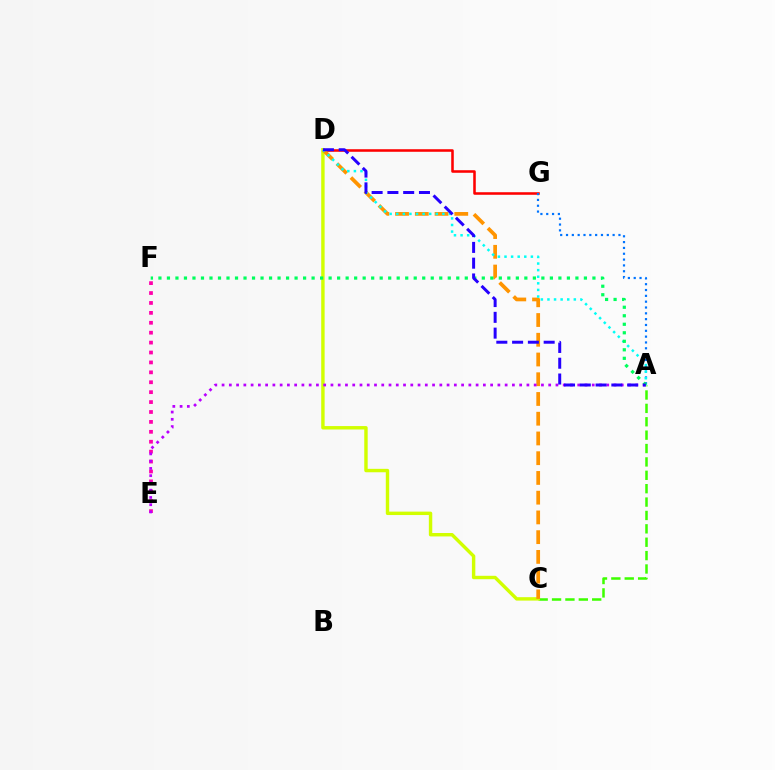{('A', 'C'): [{'color': '#3dff00', 'line_style': 'dashed', 'thickness': 1.82}], ('D', 'G'): [{'color': '#ff0000', 'line_style': 'solid', 'thickness': 1.84}], ('E', 'F'): [{'color': '#ff00ac', 'line_style': 'dotted', 'thickness': 2.69}], ('A', 'G'): [{'color': '#0074ff', 'line_style': 'dotted', 'thickness': 1.58}], ('C', 'D'): [{'color': '#d1ff00', 'line_style': 'solid', 'thickness': 2.46}, {'color': '#ff9400', 'line_style': 'dashed', 'thickness': 2.68}], ('A', 'E'): [{'color': '#b900ff', 'line_style': 'dotted', 'thickness': 1.97}], ('A', 'D'): [{'color': '#00fff6', 'line_style': 'dotted', 'thickness': 1.79}, {'color': '#2500ff', 'line_style': 'dashed', 'thickness': 2.14}], ('A', 'F'): [{'color': '#00ff5c', 'line_style': 'dotted', 'thickness': 2.31}]}